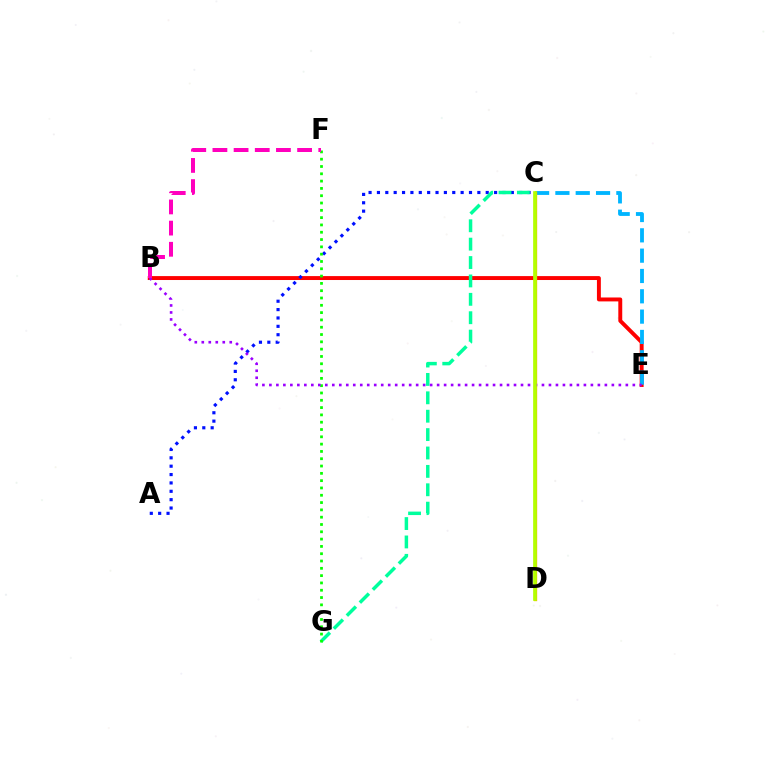{('B', 'E'): [{'color': '#ff0000', 'line_style': 'solid', 'thickness': 2.82}, {'color': '#9b00ff', 'line_style': 'dotted', 'thickness': 1.9}], ('A', 'C'): [{'color': '#0010ff', 'line_style': 'dotted', 'thickness': 2.27}], ('C', 'E'): [{'color': '#00b5ff', 'line_style': 'dashed', 'thickness': 2.76}], ('C', 'D'): [{'color': '#ffa500', 'line_style': 'solid', 'thickness': 2.4}, {'color': '#b3ff00', 'line_style': 'solid', 'thickness': 2.63}], ('C', 'G'): [{'color': '#00ff9d', 'line_style': 'dashed', 'thickness': 2.5}], ('F', 'G'): [{'color': '#08ff00', 'line_style': 'dotted', 'thickness': 1.99}], ('B', 'F'): [{'color': '#ff00bd', 'line_style': 'dashed', 'thickness': 2.88}]}